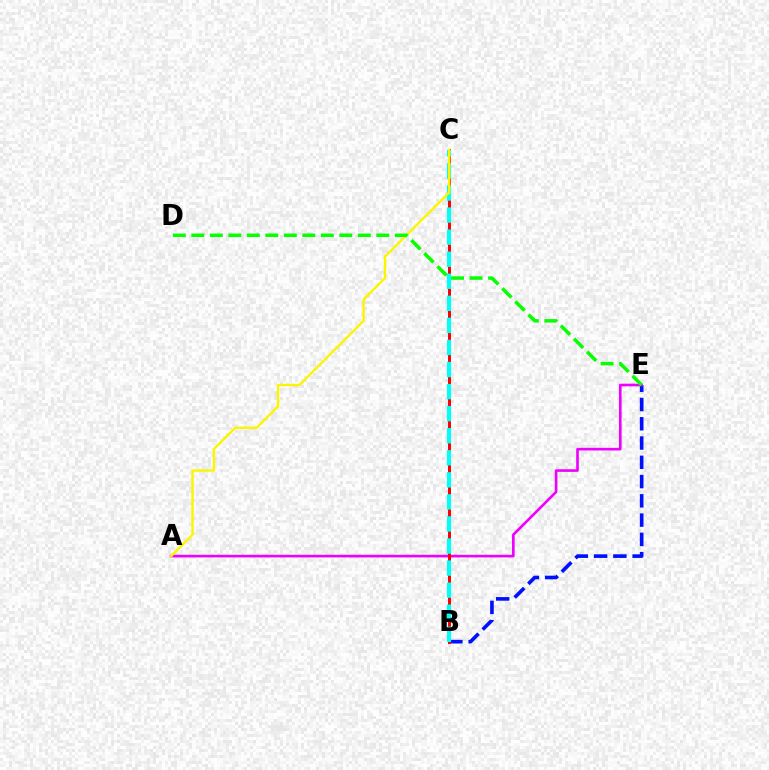{('B', 'E'): [{'color': '#0010ff', 'line_style': 'dashed', 'thickness': 2.62}], ('A', 'E'): [{'color': '#ee00ff', 'line_style': 'solid', 'thickness': 1.9}], ('B', 'C'): [{'color': '#ff0000', 'line_style': 'solid', 'thickness': 2.15}, {'color': '#00fff6', 'line_style': 'dashed', 'thickness': 3.0}], ('A', 'C'): [{'color': '#fcf500', 'line_style': 'solid', 'thickness': 1.72}], ('D', 'E'): [{'color': '#08ff00', 'line_style': 'dashed', 'thickness': 2.51}]}